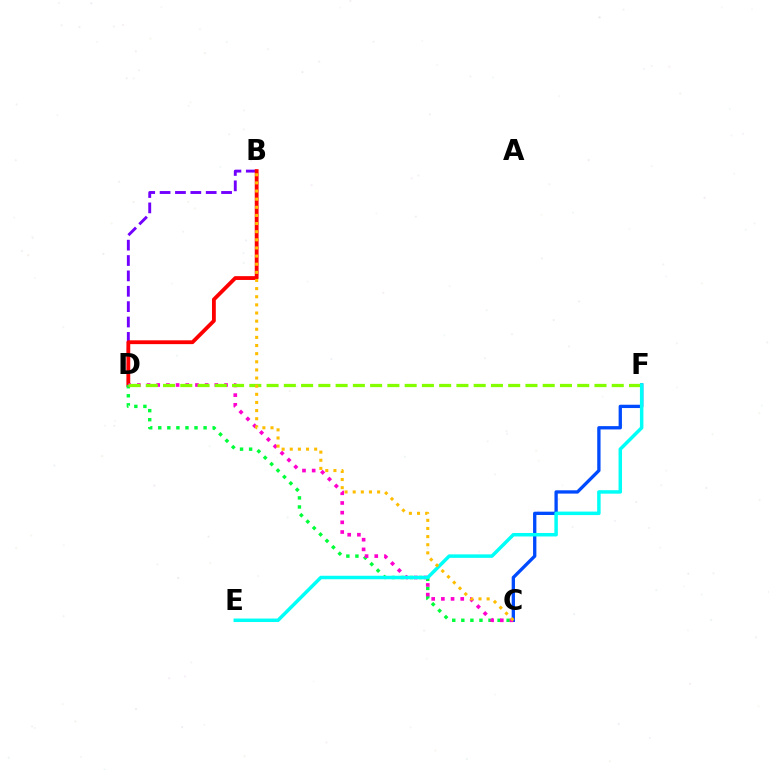{('B', 'D'): [{'color': '#7200ff', 'line_style': 'dashed', 'thickness': 2.09}, {'color': '#ff0000', 'line_style': 'solid', 'thickness': 2.75}], ('C', 'D'): [{'color': '#00ff39', 'line_style': 'dotted', 'thickness': 2.46}, {'color': '#ff00cf', 'line_style': 'dotted', 'thickness': 2.63}], ('C', 'F'): [{'color': '#004bff', 'line_style': 'solid', 'thickness': 2.38}], ('D', 'F'): [{'color': '#84ff00', 'line_style': 'dashed', 'thickness': 2.34}], ('E', 'F'): [{'color': '#00fff6', 'line_style': 'solid', 'thickness': 2.51}], ('B', 'C'): [{'color': '#ffbd00', 'line_style': 'dotted', 'thickness': 2.21}]}